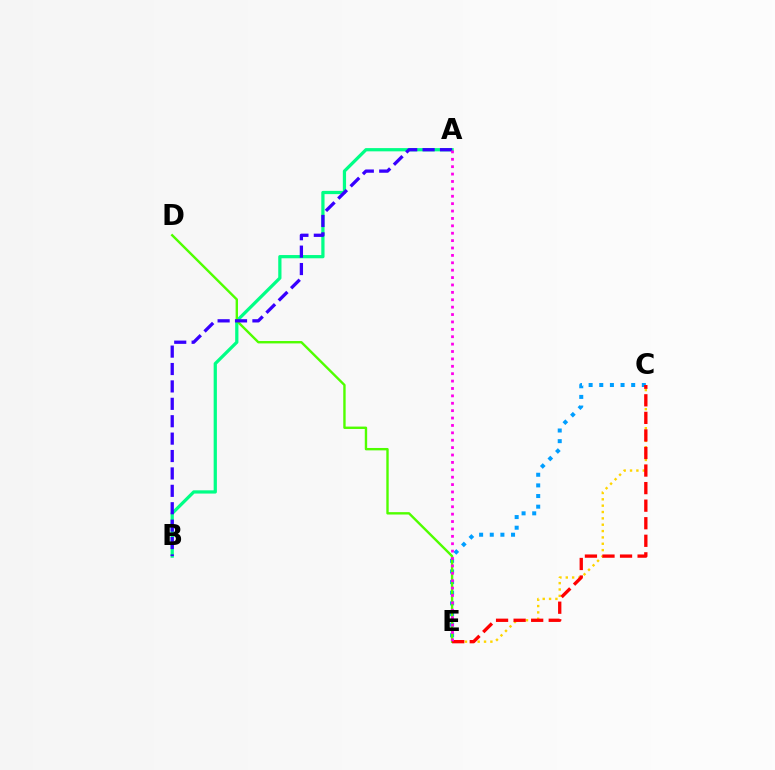{('A', 'B'): [{'color': '#00ff86', 'line_style': 'solid', 'thickness': 2.33}, {'color': '#3700ff', 'line_style': 'dashed', 'thickness': 2.36}], ('C', 'E'): [{'color': '#009eff', 'line_style': 'dotted', 'thickness': 2.89}, {'color': '#ffd500', 'line_style': 'dotted', 'thickness': 1.73}, {'color': '#ff0000', 'line_style': 'dashed', 'thickness': 2.39}], ('D', 'E'): [{'color': '#4fff00', 'line_style': 'solid', 'thickness': 1.72}], ('A', 'E'): [{'color': '#ff00ed', 'line_style': 'dotted', 'thickness': 2.01}]}